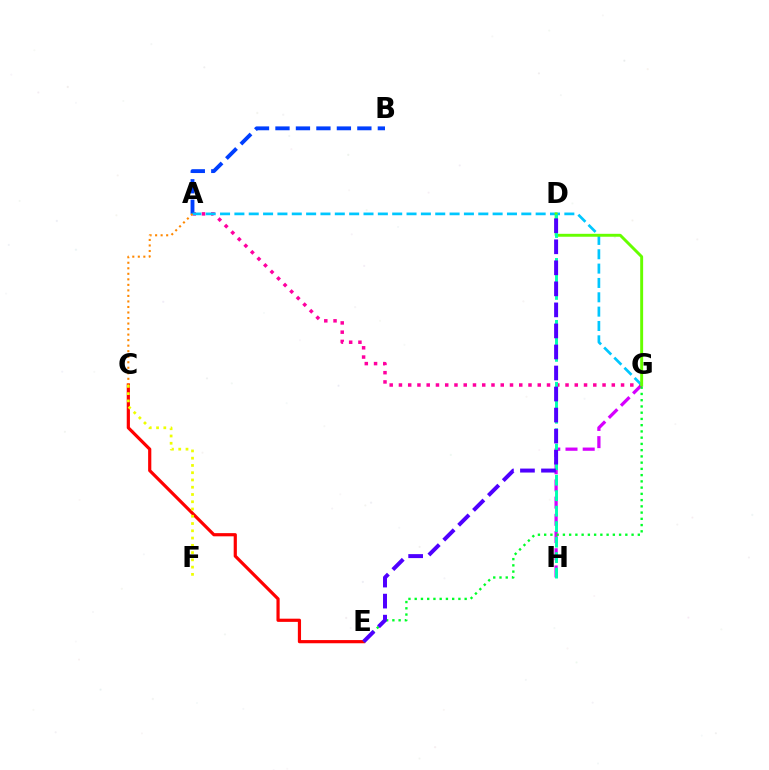{('G', 'H'): [{'color': '#d600ff', 'line_style': 'dashed', 'thickness': 2.34}], ('A', 'G'): [{'color': '#ff00a0', 'line_style': 'dotted', 'thickness': 2.51}, {'color': '#00c7ff', 'line_style': 'dashed', 'thickness': 1.95}], ('A', 'B'): [{'color': '#003fff', 'line_style': 'dashed', 'thickness': 2.78}], ('C', 'E'): [{'color': '#ff0000', 'line_style': 'solid', 'thickness': 2.29}], ('C', 'F'): [{'color': '#eeff00', 'line_style': 'dotted', 'thickness': 1.97}], ('A', 'C'): [{'color': '#ff8800', 'line_style': 'dotted', 'thickness': 1.5}], ('D', 'G'): [{'color': '#66ff00', 'line_style': 'solid', 'thickness': 2.11}], ('D', 'H'): [{'color': '#00ffaf', 'line_style': 'dashed', 'thickness': 2.1}], ('E', 'G'): [{'color': '#00ff27', 'line_style': 'dotted', 'thickness': 1.7}], ('D', 'E'): [{'color': '#4f00ff', 'line_style': 'dashed', 'thickness': 2.86}]}